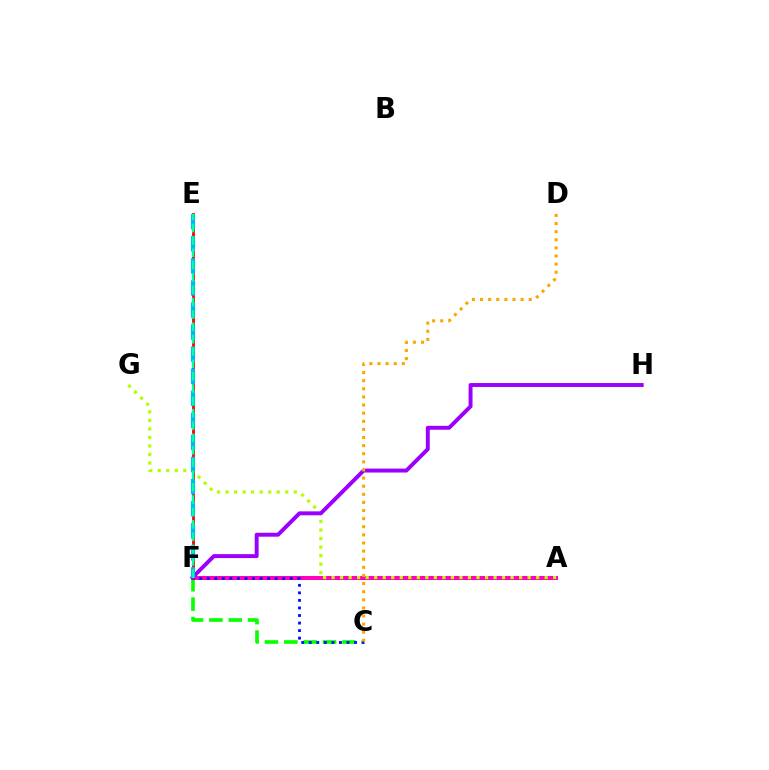{('E', 'F'): [{'color': '#ff0000', 'line_style': 'solid', 'thickness': 2.01}, {'color': '#00b5ff', 'line_style': 'dashed', 'thickness': 3.0}, {'color': '#00ff9d', 'line_style': 'dashed', 'thickness': 1.68}], ('C', 'F'): [{'color': '#08ff00', 'line_style': 'dashed', 'thickness': 2.63}, {'color': '#0010ff', 'line_style': 'dotted', 'thickness': 2.05}], ('A', 'F'): [{'color': '#ff00bd', 'line_style': 'solid', 'thickness': 2.9}], ('A', 'G'): [{'color': '#b3ff00', 'line_style': 'dotted', 'thickness': 2.32}], ('F', 'H'): [{'color': '#9b00ff', 'line_style': 'solid', 'thickness': 2.83}], ('C', 'D'): [{'color': '#ffa500', 'line_style': 'dotted', 'thickness': 2.2}]}